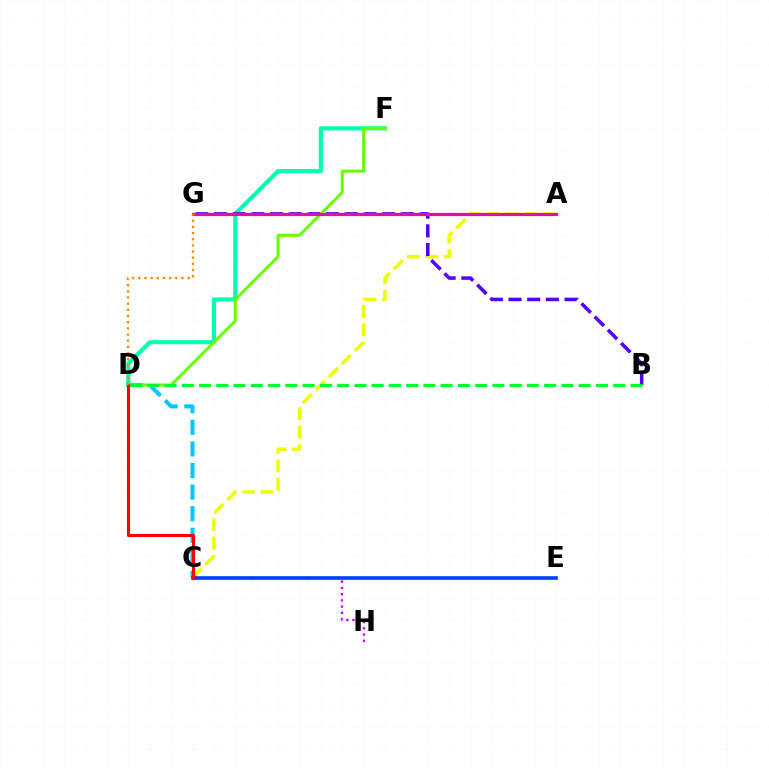{('A', 'C'): [{'color': '#eeff00', 'line_style': 'dashed', 'thickness': 2.5}], ('C', 'D'): [{'color': '#00c7ff', 'line_style': 'dashed', 'thickness': 2.93}, {'color': '#ff0000', 'line_style': 'solid', 'thickness': 2.24}], ('D', 'F'): [{'color': '#00ffaf', 'line_style': 'solid', 'thickness': 2.96}, {'color': '#66ff00', 'line_style': 'solid', 'thickness': 2.16}], ('C', 'H'): [{'color': '#d600ff', 'line_style': 'dotted', 'thickness': 1.7}], ('C', 'E'): [{'color': '#003fff', 'line_style': 'solid', 'thickness': 2.61}], ('B', 'G'): [{'color': '#4f00ff', 'line_style': 'dashed', 'thickness': 2.54}], ('A', 'G'): [{'color': '#ff00a0', 'line_style': 'solid', 'thickness': 2.28}], ('B', 'D'): [{'color': '#00ff27', 'line_style': 'dashed', 'thickness': 2.34}], ('D', 'G'): [{'color': '#ff8800', 'line_style': 'dotted', 'thickness': 1.68}]}